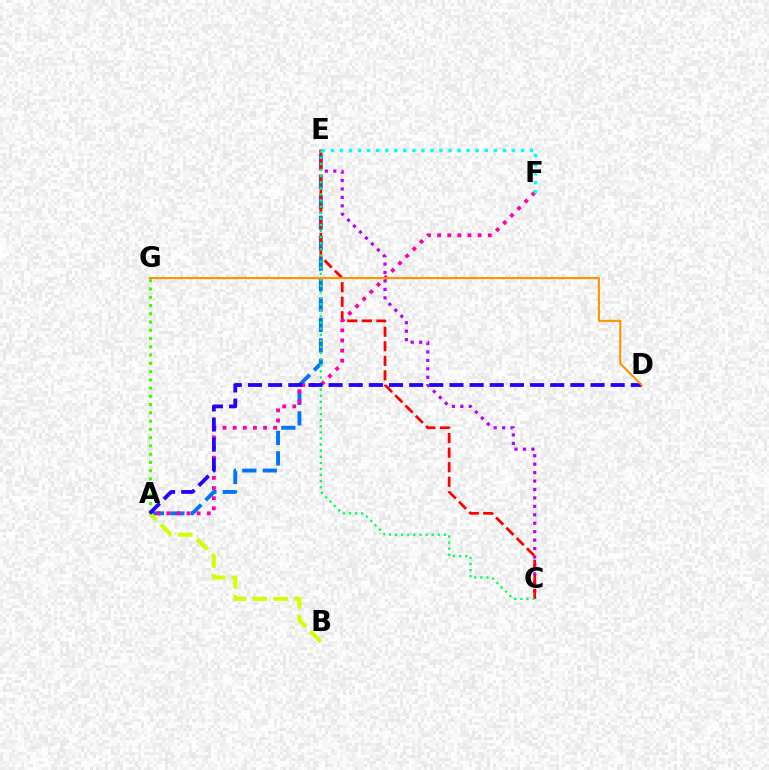{('A', 'E'): [{'color': '#0074ff', 'line_style': 'dashed', 'thickness': 2.78}], ('C', 'E'): [{'color': '#b900ff', 'line_style': 'dotted', 'thickness': 2.29}, {'color': '#ff0000', 'line_style': 'dashed', 'thickness': 1.98}, {'color': '#00ff5c', 'line_style': 'dotted', 'thickness': 1.66}], ('A', 'B'): [{'color': '#d1ff00', 'line_style': 'dashed', 'thickness': 2.86}], ('A', 'F'): [{'color': '#ff00ac', 'line_style': 'dotted', 'thickness': 2.75}], ('A', 'G'): [{'color': '#3dff00', 'line_style': 'dotted', 'thickness': 2.24}], ('E', 'F'): [{'color': '#00fff6', 'line_style': 'dotted', 'thickness': 2.46}], ('A', 'D'): [{'color': '#2500ff', 'line_style': 'dashed', 'thickness': 2.74}], ('D', 'G'): [{'color': '#ff9400', 'line_style': 'solid', 'thickness': 1.53}]}